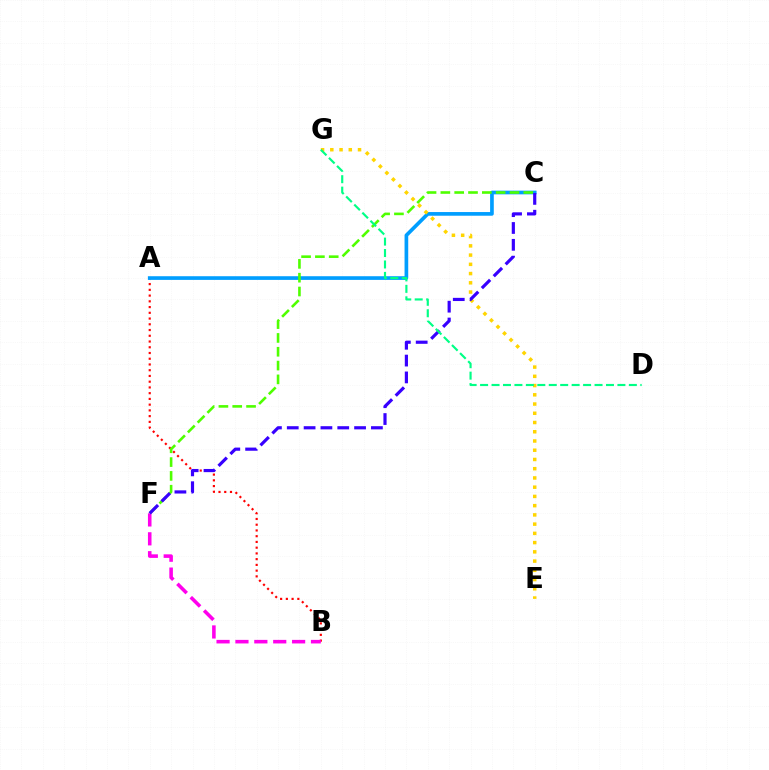{('A', 'B'): [{'color': '#ff0000', 'line_style': 'dotted', 'thickness': 1.56}], ('A', 'C'): [{'color': '#009eff', 'line_style': 'solid', 'thickness': 2.65}], ('C', 'F'): [{'color': '#4fff00', 'line_style': 'dashed', 'thickness': 1.88}, {'color': '#3700ff', 'line_style': 'dashed', 'thickness': 2.29}], ('B', 'F'): [{'color': '#ff00ed', 'line_style': 'dashed', 'thickness': 2.57}], ('E', 'G'): [{'color': '#ffd500', 'line_style': 'dotted', 'thickness': 2.51}], ('D', 'G'): [{'color': '#00ff86', 'line_style': 'dashed', 'thickness': 1.55}]}